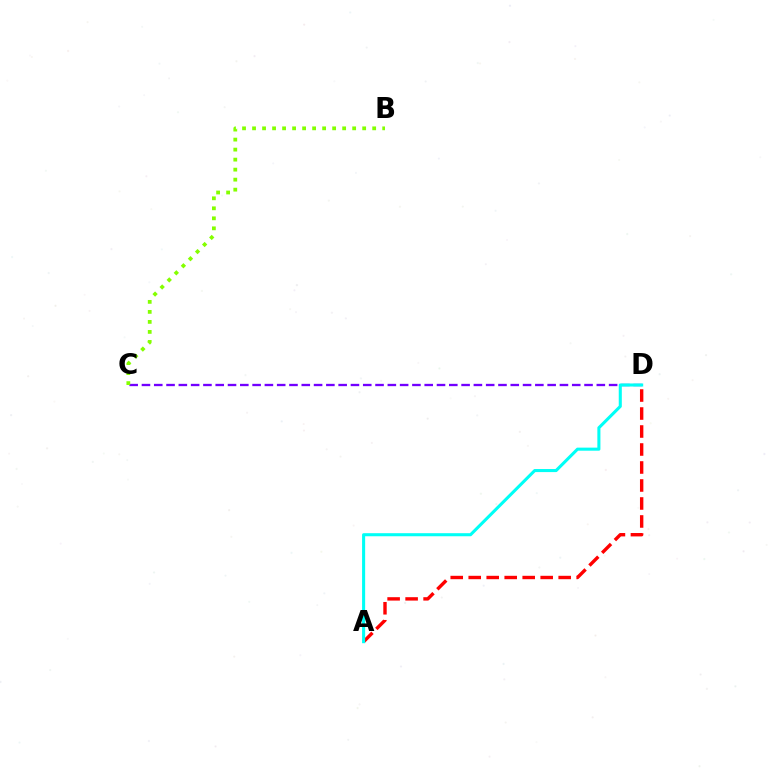{('C', 'D'): [{'color': '#7200ff', 'line_style': 'dashed', 'thickness': 1.67}], ('A', 'D'): [{'color': '#ff0000', 'line_style': 'dashed', 'thickness': 2.44}, {'color': '#00fff6', 'line_style': 'solid', 'thickness': 2.21}], ('B', 'C'): [{'color': '#84ff00', 'line_style': 'dotted', 'thickness': 2.72}]}